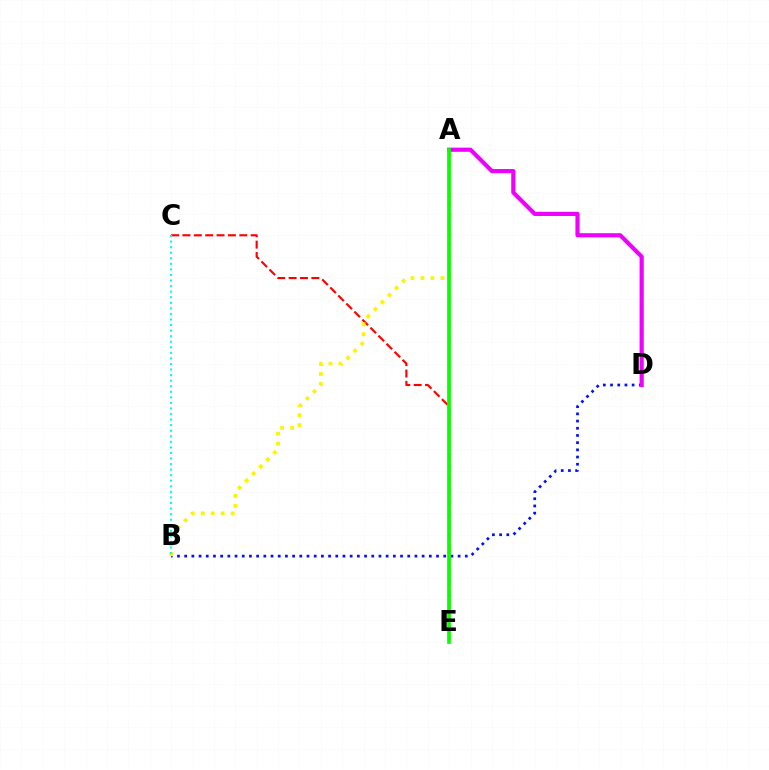{('B', 'D'): [{'color': '#0010ff', 'line_style': 'dotted', 'thickness': 1.96}], ('C', 'E'): [{'color': '#ff0000', 'line_style': 'dashed', 'thickness': 1.54}], ('A', 'B'): [{'color': '#fcf500', 'line_style': 'dotted', 'thickness': 2.72}], ('B', 'C'): [{'color': '#00fff6', 'line_style': 'dotted', 'thickness': 1.51}], ('A', 'D'): [{'color': '#ee00ff', 'line_style': 'solid', 'thickness': 2.99}], ('A', 'E'): [{'color': '#08ff00', 'line_style': 'solid', 'thickness': 2.67}]}